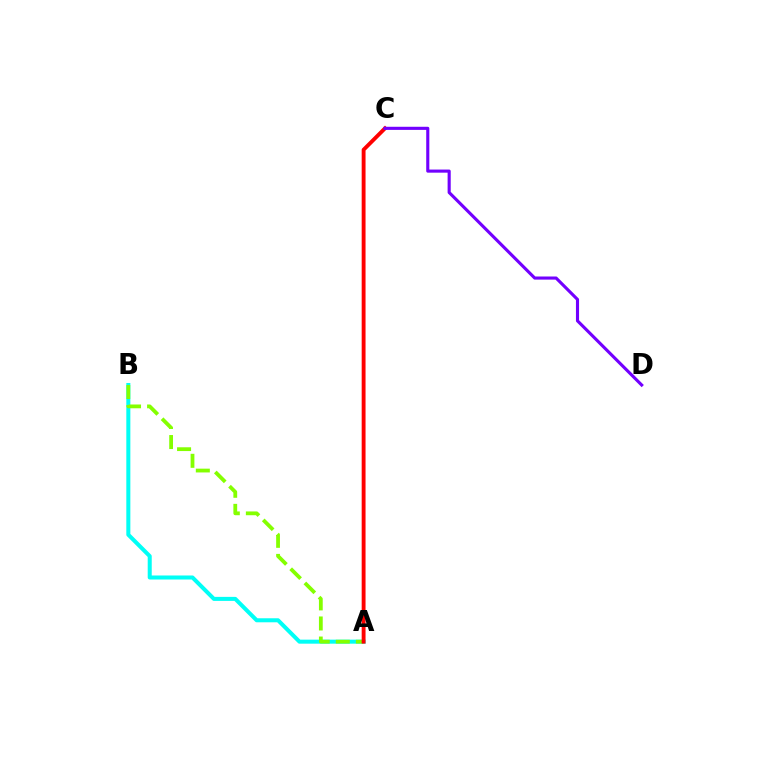{('A', 'B'): [{'color': '#00fff6', 'line_style': 'solid', 'thickness': 2.9}, {'color': '#84ff00', 'line_style': 'dashed', 'thickness': 2.73}], ('A', 'C'): [{'color': '#ff0000', 'line_style': 'solid', 'thickness': 2.78}], ('C', 'D'): [{'color': '#7200ff', 'line_style': 'solid', 'thickness': 2.24}]}